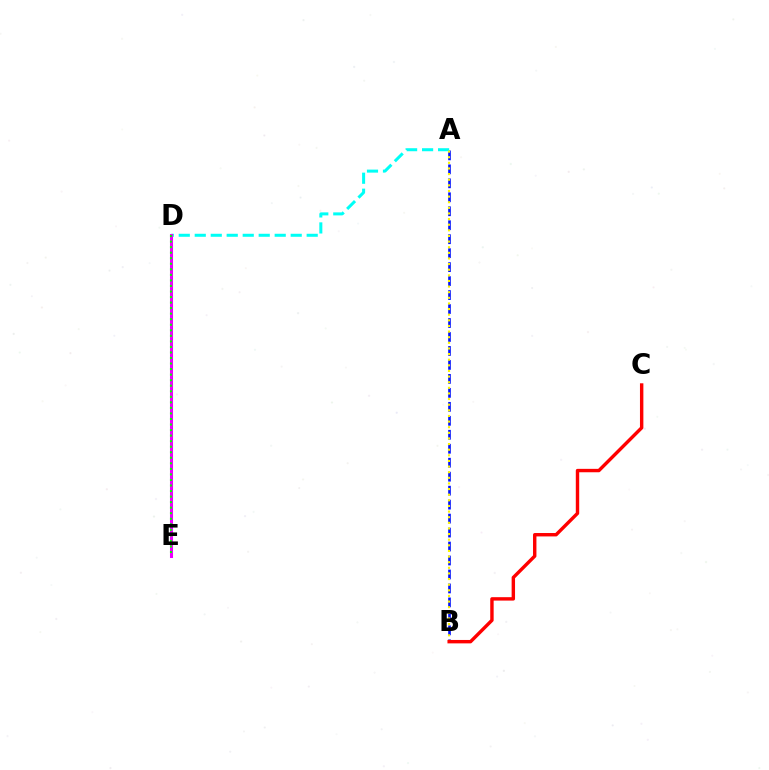{('A', 'B'): [{'color': '#0010ff', 'line_style': 'dashed', 'thickness': 1.9}, {'color': '#fcf500', 'line_style': 'dotted', 'thickness': 1.53}], ('A', 'D'): [{'color': '#00fff6', 'line_style': 'dashed', 'thickness': 2.17}], ('B', 'C'): [{'color': '#ff0000', 'line_style': 'solid', 'thickness': 2.45}], ('D', 'E'): [{'color': '#ee00ff', 'line_style': 'solid', 'thickness': 2.19}, {'color': '#08ff00', 'line_style': 'dotted', 'thickness': 1.51}]}